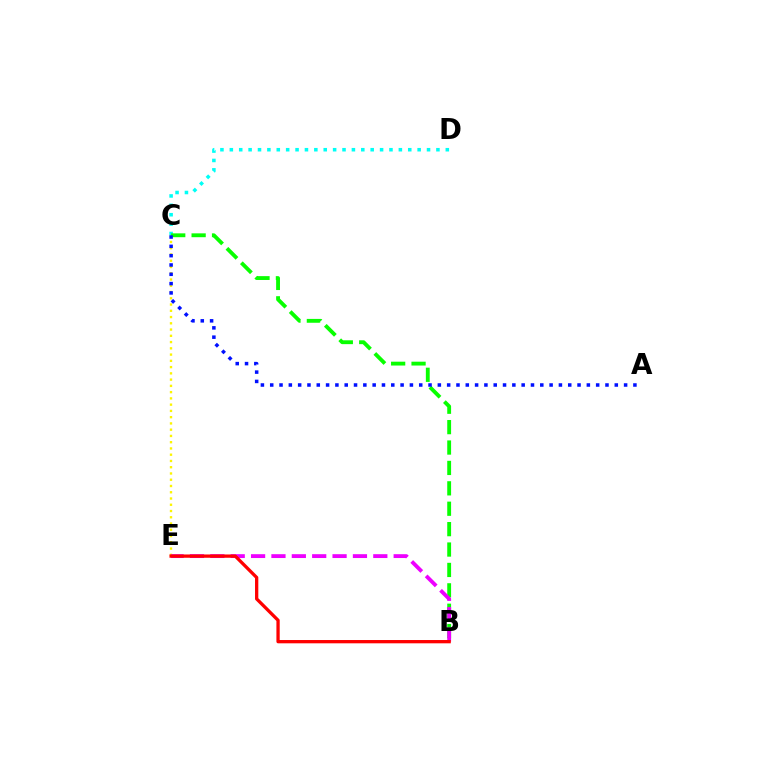{('C', 'E'): [{'color': '#fcf500', 'line_style': 'dotted', 'thickness': 1.7}], ('C', 'D'): [{'color': '#00fff6', 'line_style': 'dotted', 'thickness': 2.55}], ('B', 'C'): [{'color': '#08ff00', 'line_style': 'dashed', 'thickness': 2.77}], ('B', 'E'): [{'color': '#ee00ff', 'line_style': 'dashed', 'thickness': 2.77}, {'color': '#ff0000', 'line_style': 'solid', 'thickness': 2.37}], ('A', 'C'): [{'color': '#0010ff', 'line_style': 'dotted', 'thickness': 2.53}]}